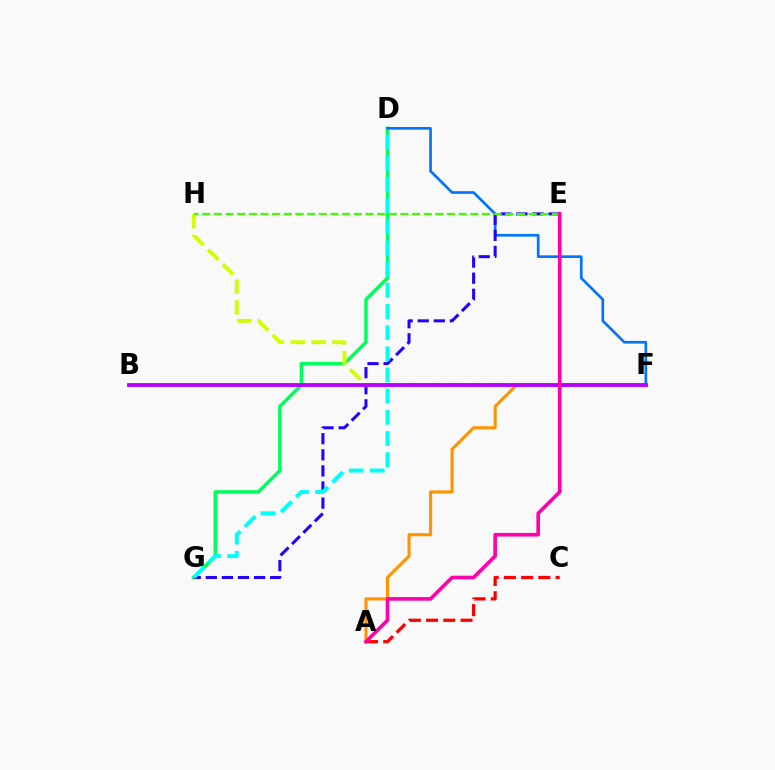{('D', 'G'): [{'color': '#00ff5c', 'line_style': 'solid', 'thickness': 2.52}, {'color': '#00fff6', 'line_style': 'dashed', 'thickness': 2.88}], ('A', 'F'): [{'color': '#ff9400', 'line_style': 'solid', 'thickness': 2.23}], ('D', 'F'): [{'color': '#0074ff', 'line_style': 'solid', 'thickness': 1.92}], ('E', 'G'): [{'color': '#2500ff', 'line_style': 'dashed', 'thickness': 2.19}], ('A', 'C'): [{'color': '#ff0000', 'line_style': 'dashed', 'thickness': 2.34}], ('F', 'H'): [{'color': '#d1ff00', 'line_style': 'dashed', 'thickness': 2.83}], ('B', 'F'): [{'color': '#b900ff', 'line_style': 'solid', 'thickness': 2.76}], ('E', 'H'): [{'color': '#3dff00', 'line_style': 'dashed', 'thickness': 1.58}], ('A', 'E'): [{'color': '#ff00ac', 'line_style': 'solid', 'thickness': 2.61}]}